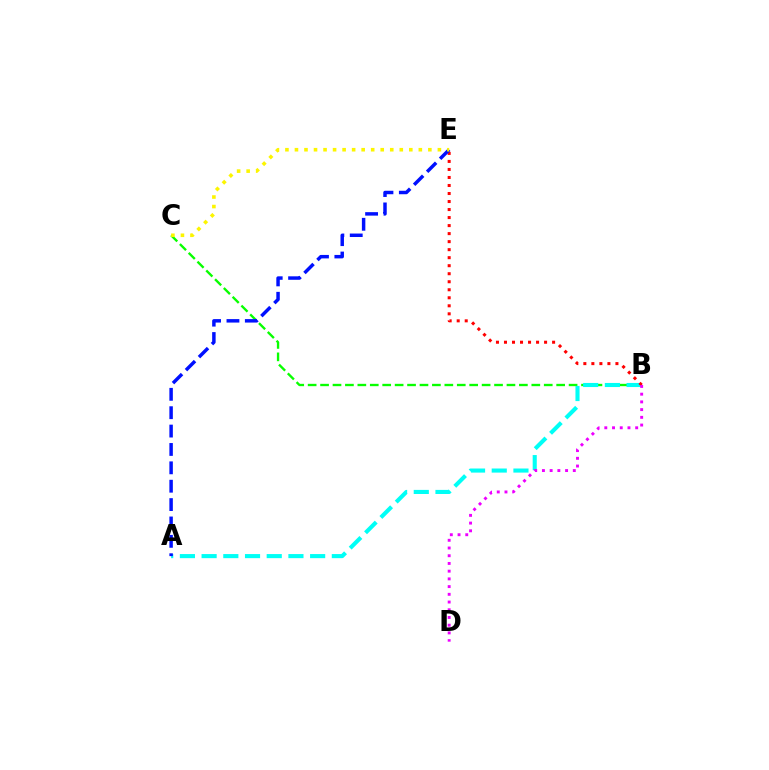{('B', 'C'): [{'color': '#08ff00', 'line_style': 'dashed', 'thickness': 1.69}], ('A', 'B'): [{'color': '#00fff6', 'line_style': 'dashed', 'thickness': 2.95}], ('B', 'E'): [{'color': '#ff0000', 'line_style': 'dotted', 'thickness': 2.18}], ('A', 'E'): [{'color': '#0010ff', 'line_style': 'dashed', 'thickness': 2.5}], ('C', 'E'): [{'color': '#fcf500', 'line_style': 'dotted', 'thickness': 2.59}], ('B', 'D'): [{'color': '#ee00ff', 'line_style': 'dotted', 'thickness': 2.1}]}